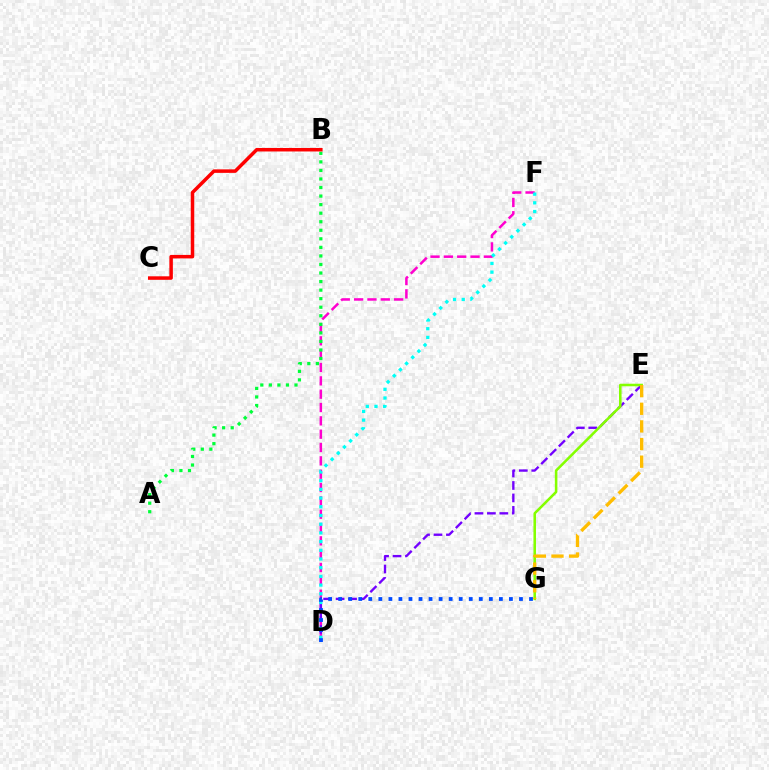{('D', 'F'): [{'color': '#ff00cf', 'line_style': 'dashed', 'thickness': 1.81}, {'color': '#00fff6', 'line_style': 'dotted', 'thickness': 2.36}], ('A', 'B'): [{'color': '#00ff39', 'line_style': 'dotted', 'thickness': 2.32}], ('D', 'E'): [{'color': '#7200ff', 'line_style': 'dashed', 'thickness': 1.69}], ('B', 'C'): [{'color': '#ff0000', 'line_style': 'solid', 'thickness': 2.52}], ('E', 'G'): [{'color': '#84ff00', 'line_style': 'solid', 'thickness': 1.84}, {'color': '#ffbd00', 'line_style': 'dashed', 'thickness': 2.39}], ('D', 'G'): [{'color': '#004bff', 'line_style': 'dotted', 'thickness': 2.73}]}